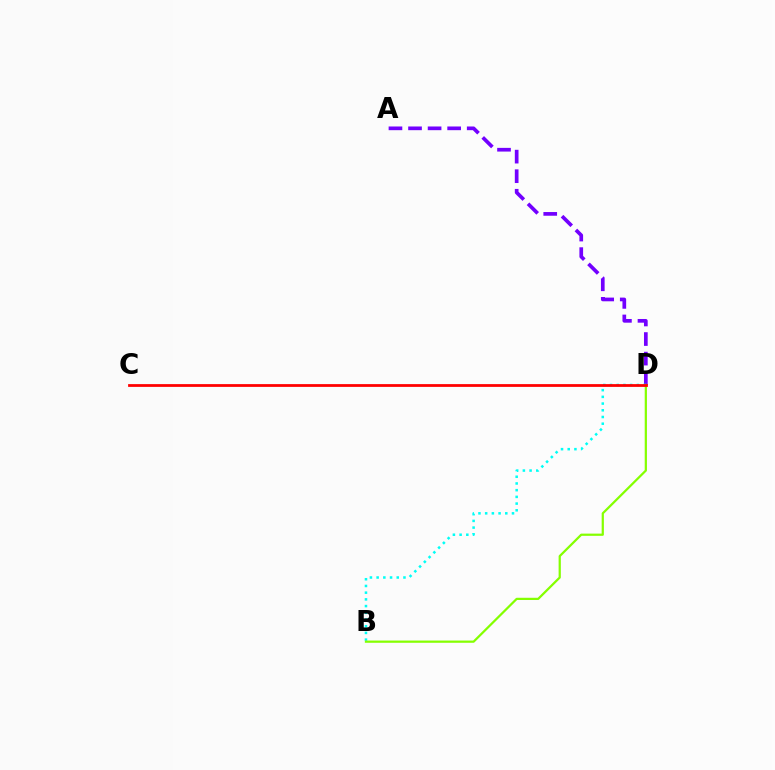{('A', 'D'): [{'color': '#7200ff', 'line_style': 'dashed', 'thickness': 2.66}], ('B', 'D'): [{'color': '#00fff6', 'line_style': 'dotted', 'thickness': 1.82}, {'color': '#84ff00', 'line_style': 'solid', 'thickness': 1.61}], ('C', 'D'): [{'color': '#ff0000', 'line_style': 'solid', 'thickness': 2.0}]}